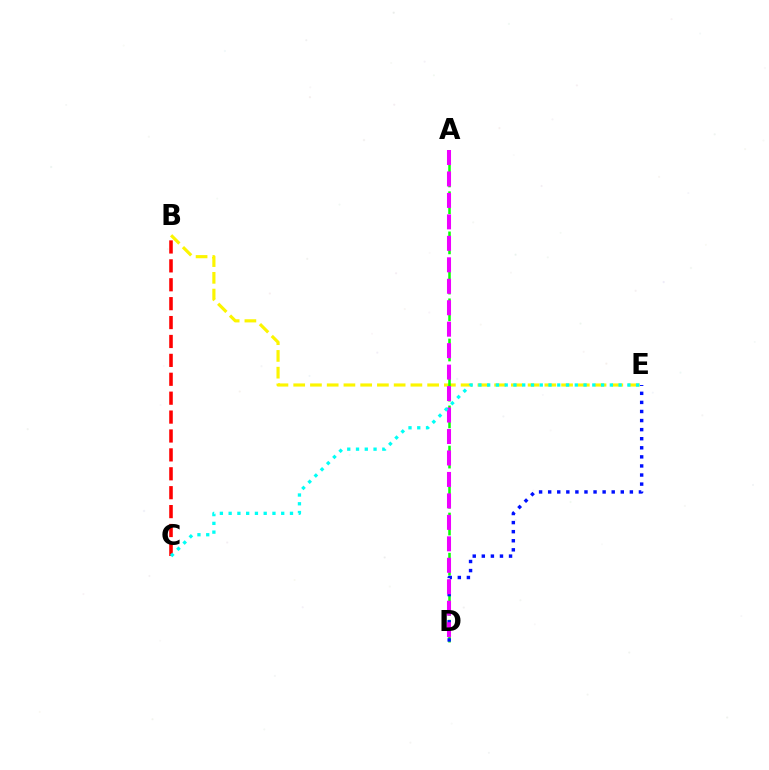{('B', 'E'): [{'color': '#fcf500', 'line_style': 'dashed', 'thickness': 2.27}], ('A', 'D'): [{'color': '#08ff00', 'line_style': 'dashed', 'thickness': 1.82}, {'color': '#ee00ff', 'line_style': 'dashed', 'thickness': 2.92}], ('B', 'C'): [{'color': '#ff0000', 'line_style': 'dashed', 'thickness': 2.57}], ('D', 'E'): [{'color': '#0010ff', 'line_style': 'dotted', 'thickness': 2.47}], ('C', 'E'): [{'color': '#00fff6', 'line_style': 'dotted', 'thickness': 2.38}]}